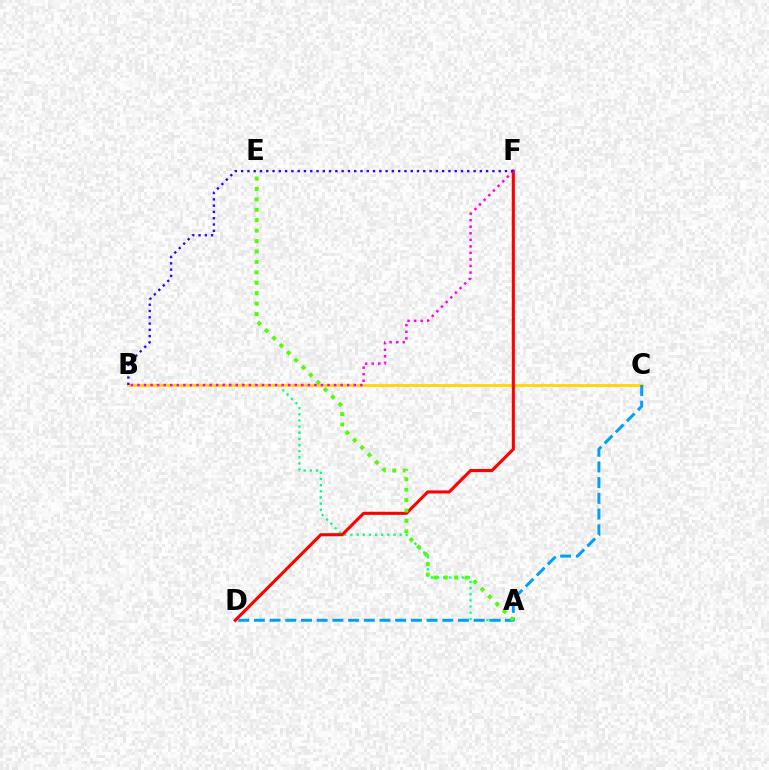{('A', 'B'): [{'color': '#00ff86', 'line_style': 'dotted', 'thickness': 1.67}], ('B', 'C'): [{'color': '#ffd500', 'line_style': 'solid', 'thickness': 1.99}], ('D', 'F'): [{'color': '#ff0000', 'line_style': 'solid', 'thickness': 2.22}], ('C', 'D'): [{'color': '#009eff', 'line_style': 'dashed', 'thickness': 2.13}], ('B', 'F'): [{'color': '#ff00ed', 'line_style': 'dotted', 'thickness': 1.78}, {'color': '#3700ff', 'line_style': 'dotted', 'thickness': 1.71}], ('A', 'E'): [{'color': '#4fff00', 'line_style': 'dotted', 'thickness': 2.83}]}